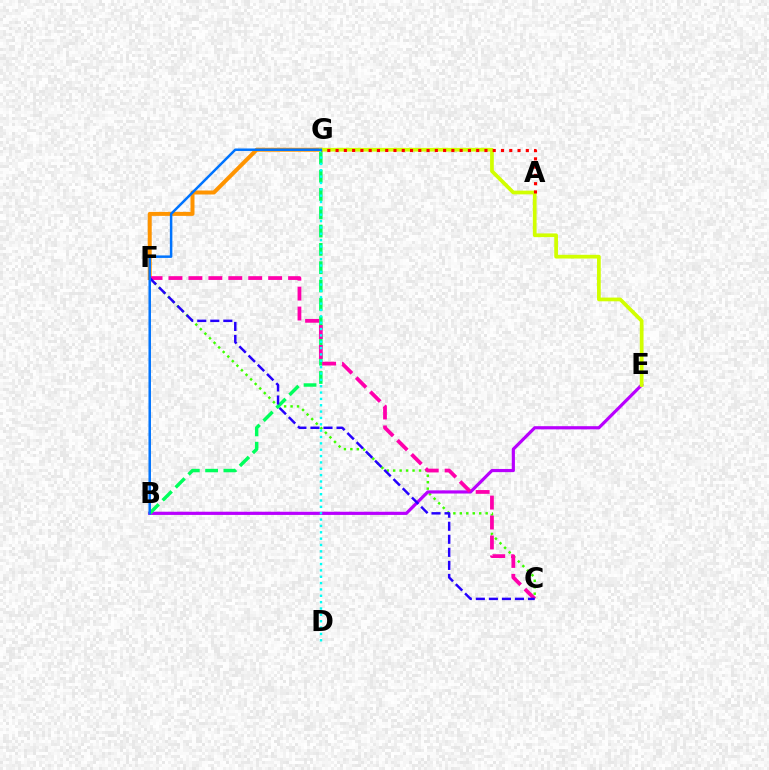{('C', 'F'): [{'color': '#3dff00', 'line_style': 'dotted', 'thickness': 1.76}, {'color': '#ff00ac', 'line_style': 'dashed', 'thickness': 2.71}, {'color': '#2500ff', 'line_style': 'dashed', 'thickness': 1.77}], ('B', 'E'): [{'color': '#b900ff', 'line_style': 'solid', 'thickness': 2.29}], ('B', 'G'): [{'color': '#00ff5c', 'line_style': 'dashed', 'thickness': 2.49}, {'color': '#0074ff', 'line_style': 'solid', 'thickness': 1.8}], ('F', 'G'): [{'color': '#ff9400', 'line_style': 'solid', 'thickness': 2.87}], ('E', 'G'): [{'color': '#d1ff00', 'line_style': 'solid', 'thickness': 2.68}], ('D', 'G'): [{'color': '#00fff6', 'line_style': 'dotted', 'thickness': 1.73}], ('A', 'G'): [{'color': '#ff0000', 'line_style': 'dotted', 'thickness': 2.25}]}